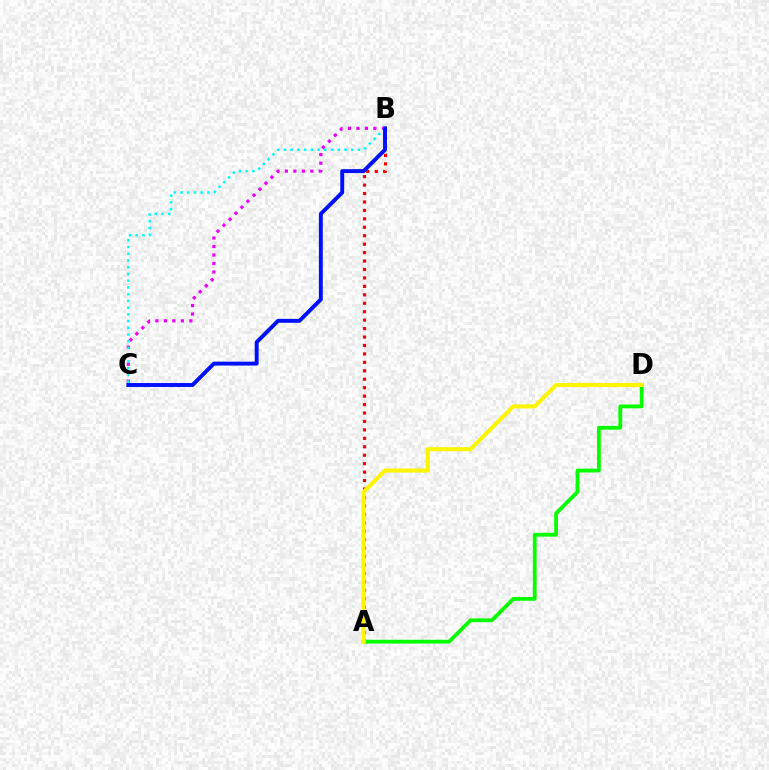{('A', 'B'): [{'color': '#ff0000', 'line_style': 'dotted', 'thickness': 2.29}], ('B', 'C'): [{'color': '#ee00ff', 'line_style': 'dotted', 'thickness': 2.31}, {'color': '#00fff6', 'line_style': 'dotted', 'thickness': 1.83}, {'color': '#0010ff', 'line_style': 'solid', 'thickness': 2.83}], ('A', 'D'): [{'color': '#08ff00', 'line_style': 'solid', 'thickness': 2.75}, {'color': '#fcf500', 'line_style': 'solid', 'thickness': 2.92}]}